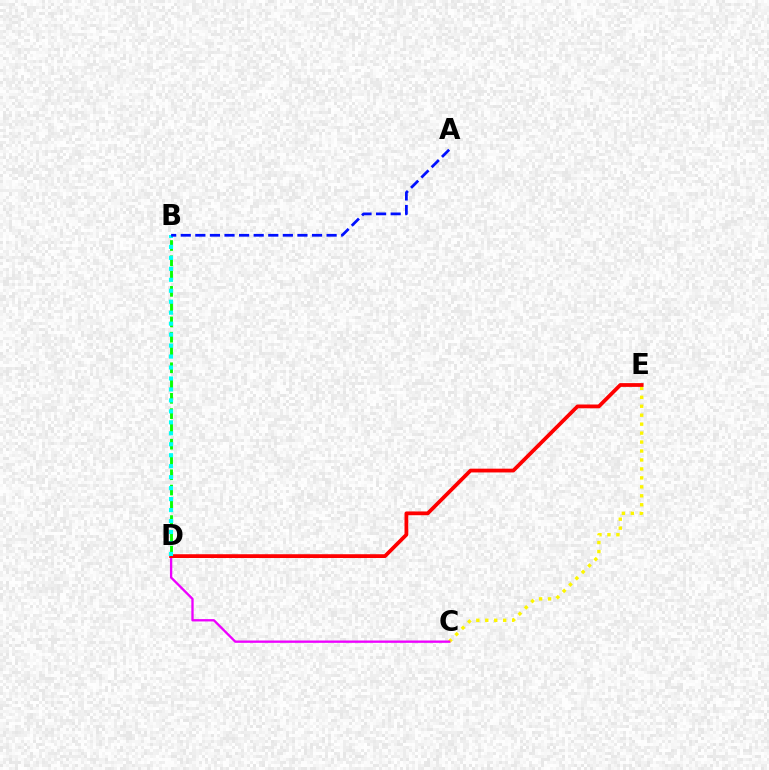{('C', 'E'): [{'color': '#fcf500', 'line_style': 'dotted', 'thickness': 2.43}], ('B', 'D'): [{'color': '#08ff00', 'line_style': 'dashed', 'thickness': 2.08}, {'color': '#00fff6', 'line_style': 'dotted', 'thickness': 2.98}], ('C', 'D'): [{'color': '#ee00ff', 'line_style': 'solid', 'thickness': 1.68}], ('D', 'E'): [{'color': '#ff0000', 'line_style': 'solid', 'thickness': 2.71}], ('A', 'B'): [{'color': '#0010ff', 'line_style': 'dashed', 'thickness': 1.98}]}